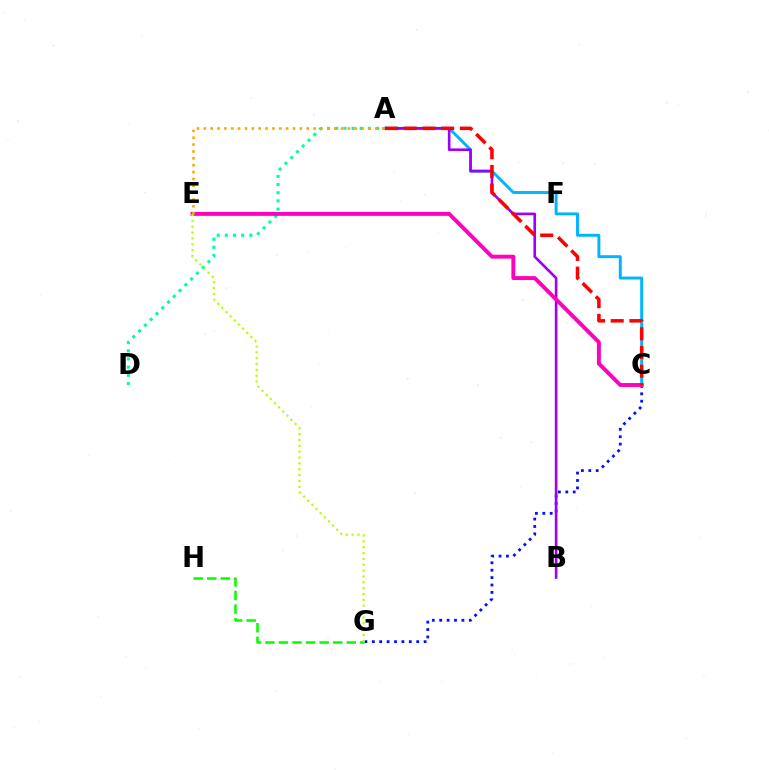{('A', 'C'): [{'color': '#00b5ff', 'line_style': 'solid', 'thickness': 2.11}, {'color': '#ff0000', 'line_style': 'dashed', 'thickness': 2.54}], ('C', 'G'): [{'color': '#0010ff', 'line_style': 'dotted', 'thickness': 2.01}], ('A', 'B'): [{'color': '#9b00ff', 'line_style': 'solid', 'thickness': 1.89}], ('A', 'D'): [{'color': '#00ff9d', 'line_style': 'dotted', 'thickness': 2.22}], ('C', 'E'): [{'color': '#ff00bd', 'line_style': 'solid', 'thickness': 2.81}], ('A', 'E'): [{'color': '#ffa500', 'line_style': 'dotted', 'thickness': 1.86}], ('G', 'H'): [{'color': '#08ff00', 'line_style': 'dashed', 'thickness': 1.84}], ('E', 'G'): [{'color': '#b3ff00', 'line_style': 'dotted', 'thickness': 1.59}]}